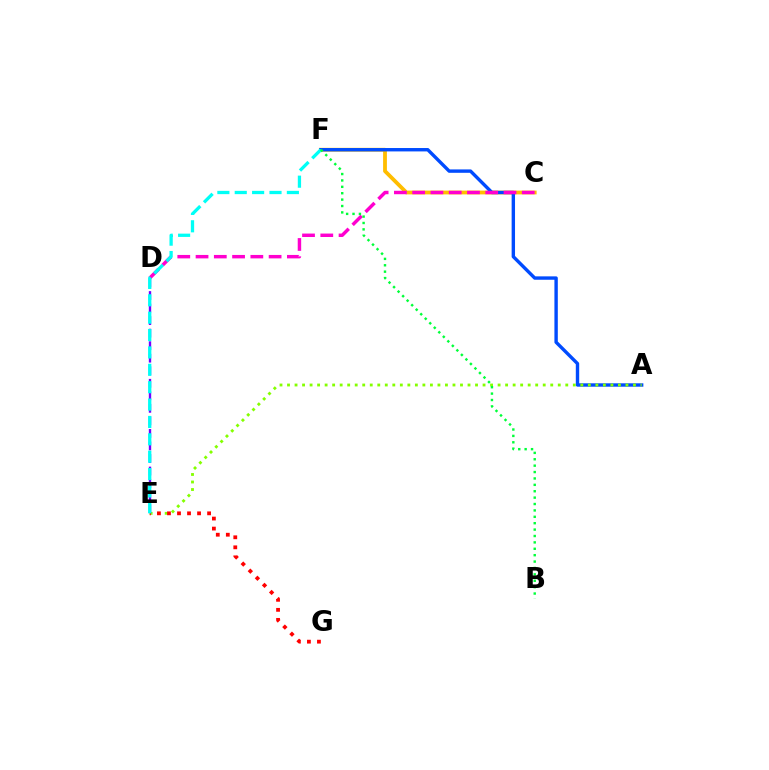{('C', 'F'): [{'color': '#ffbd00', 'line_style': 'solid', 'thickness': 2.74}], ('A', 'F'): [{'color': '#004bff', 'line_style': 'solid', 'thickness': 2.44}], ('A', 'E'): [{'color': '#84ff00', 'line_style': 'dotted', 'thickness': 2.04}], ('E', 'G'): [{'color': '#ff0000', 'line_style': 'dotted', 'thickness': 2.73}], ('D', 'E'): [{'color': '#7200ff', 'line_style': 'dashed', 'thickness': 1.7}], ('C', 'D'): [{'color': '#ff00cf', 'line_style': 'dashed', 'thickness': 2.48}], ('E', 'F'): [{'color': '#00fff6', 'line_style': 'dashed', 'thickness': 2.36}], ('B', 'F'): [{'color': '#00ff39', 'line_style': 'dotted', 'thickness': 1.74}]}